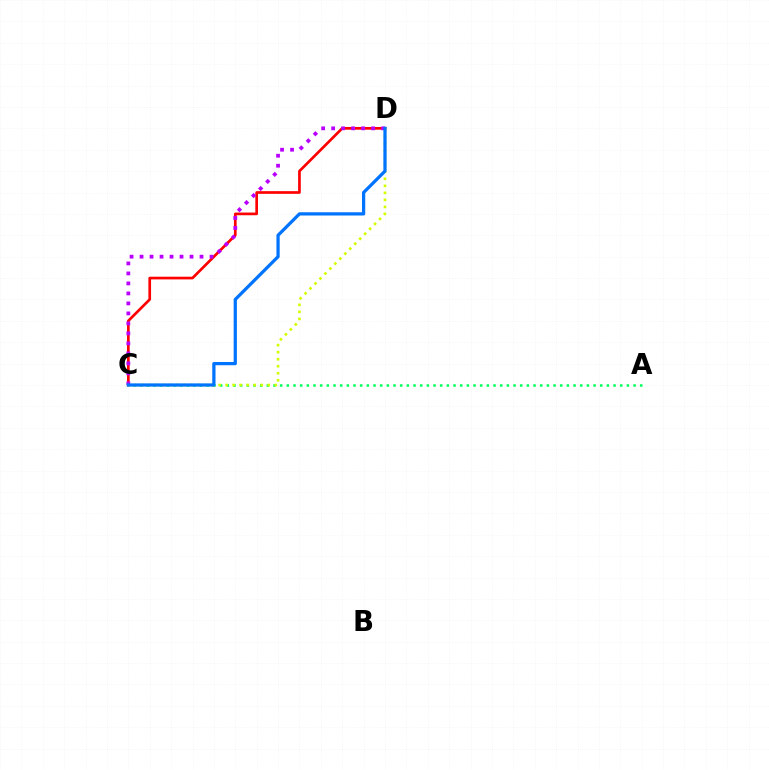{('C', 'D'): [{'color': '#ff0000', 'line_style': 'solid', 'thickness': 1.94}, {'color': '#d1ff00', 'line_style': 'dotted', 'thickness': 1.91}, {'color': '#b900ff', 'line_style': 'dotted', 'thickness': 2.72}, {'color': '#0074ff', 'line_style': 'solid', 'thickness': 2.34}], ('A', 'C'): [{'color': '#00ff5c', 'line_style': 'dotted', 'thickness': 1.81}]}